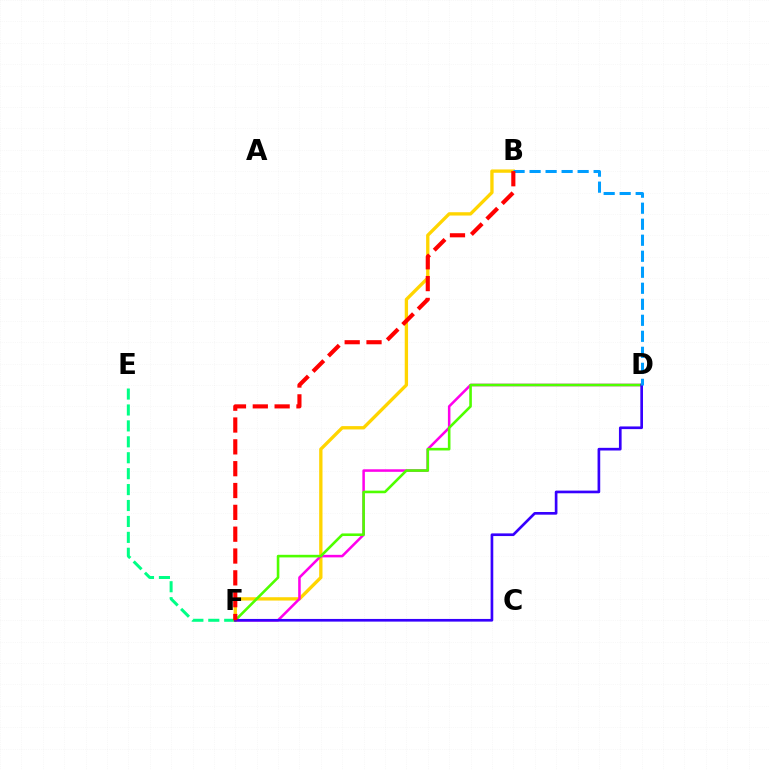{('E', 'F'): [{'color': '#00ff86', 'line_style': 'dashed', 'thickness': 2.16}], ('B', 'F'): [{'color': '#ffd500', 'line_style': 'solid', 'thickness': 2.39}, {'color': '#ff0000', 'line_style': 'dashed', 'thickness': 2.97}], ('D', 'F'): [{'color': '#ff00ed', 'line_style': 'solid', 'thickness': 1.83}, {'color': '#4fff00', 'line_style': 'solid', 'thickness': 1.87}, {'color': '#3700ff', 'line_style': 'solid', 'thickness': 1.92}], ('B', 'D'): [{'color': '#009eff', 'line_style': 'dashed', 'thickness': 2.18}]}